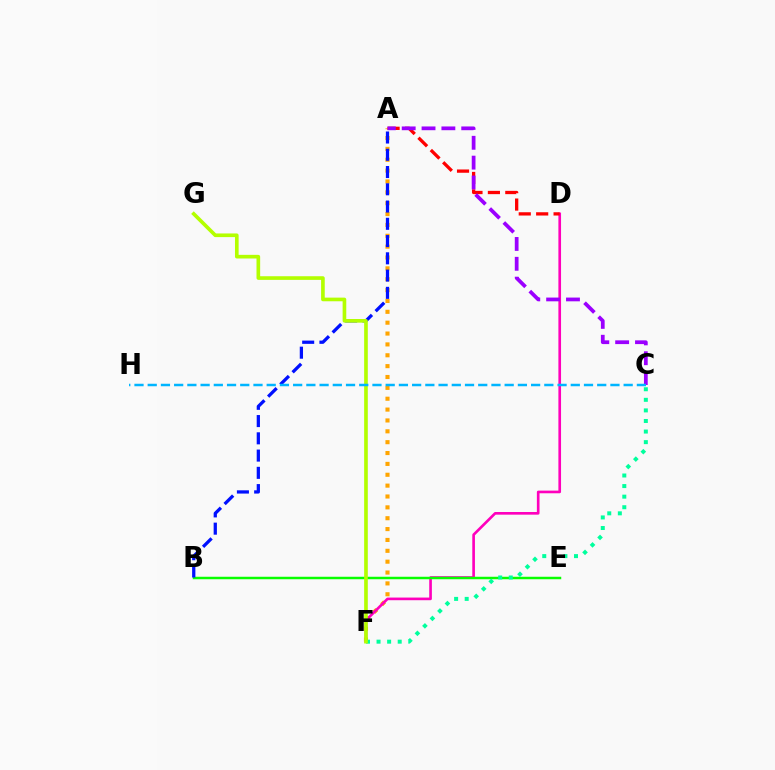{('A', 'F'): [{'color': '#ffa500', 'line_style': 'dotted', 'thickness': 2.95}], ('D', 'F'): [{'color': '#ff00bd', 'line_style': 'solid', 'thickness': 1.91}], ('B', 'E'): [{'color': '#08ff00', 'line_style': 'solid', 'thickness': 1.78}], ('A', 'D'): [{'color': '#ff0000', 'line_style': 'dashed', 'thickness': 2.37}], ('C', 'F'): [{'color': '#00ff9d', 'line_style': 'dotted', 'thickness': 2.87}], ('A', 'B'): [{'color': '#0010ff', 'line_style': 'dashed', 'thickness': 2.34}], ('F', 'G'): [{'color': '#b3ff00', 'line_style': 'solid', 'thickness': 2.63}], ('A', 'C'): [{'color': '#9b00ff', 'line_style': 'dashed', 'thickness': 2.7}], ('C', 'H'): [{'color': '#00b5ff', 'line_style': 'dashed', 'thickness': 1.8}]}